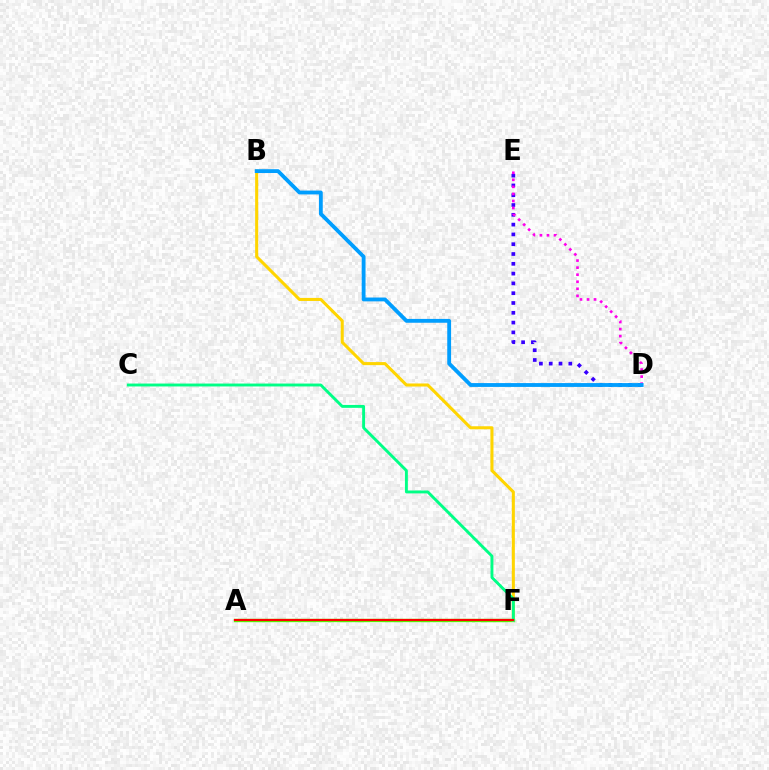{('A', 'F'): [{'color': '#4fff00', 'line_style': 'solid', 'thickness': 2.42}, {'color': '#ff0000', 'line_style': 'solid', 'thickness': 1.57}], ('B', 'F'): [{'color': '#ffd500', 'line_style': 'solid', 'thickness': 2.2}], ('D', 'E'): [{'color': '#3700ff', 'line_style': 'dotted', 'thickness': 2.66}, {'color': '#ff00ed', 'line_style': 'dotted', 'thickness': 1.92}], ('C', 'F'): [{'color': '#00ff86', 'line_style': 'solid', 'thickness': 2.09}], ('B', 'D'): [{'color': '#009eff', 'line_style': 'solid', 'thickness': 2.76}]}